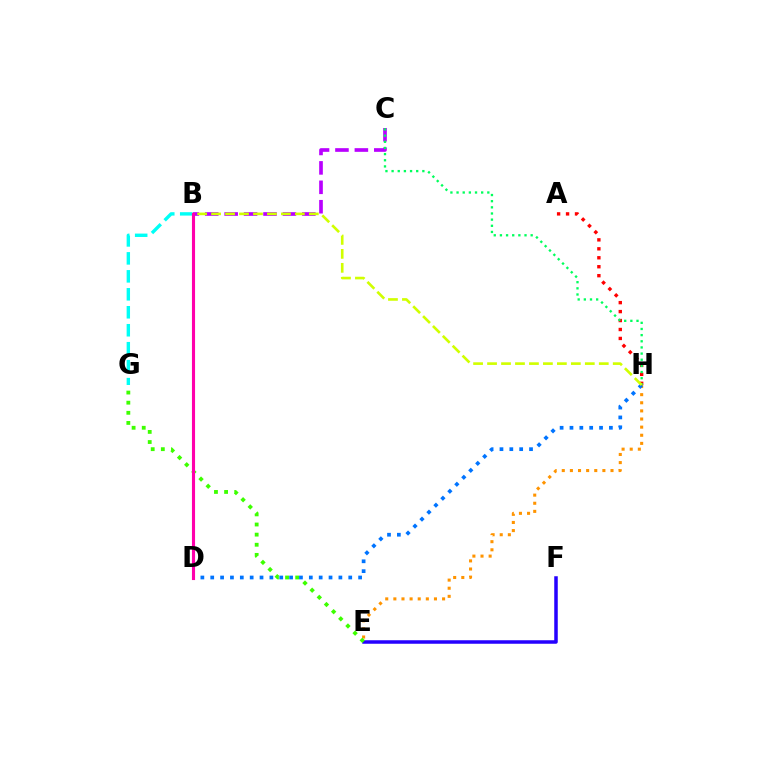{('E', 'H'): [{'color': '#ff9400', 'line_style': 'dotted', 'thickness': 2.21}], ('E', 'F'): [{'color': '#2500ff', 'line_style': 'solid', 'thickness': 2.53}], ('B', 'G'): [{'color': '#00fff6', 'line_style': 'dashed', 'thickness': 2.44}], ('B', 'C'): [{'color': '#b900ff', 'line_style': 'dashed', 'thickness': 2.64}], ('E', 'G'): [{'color': '#3dff00', 'line_style': 'dotted', 'thickness': 2.75}], ('A', 'H'): [{'color': '#ff0000', 'line_style': 'dotted', 'thickness': 2.43}], ('C', 'H'): [{'color': '#00ff5c', 'line_style': 'dotted', 'thickness': 1.67}], ('D', 'H'): [{'color': '#0074ff', 'line_style': 'dotted', 'thickness': 2.68}], ('B', 'H'): [{'color': '#d1ff00', 'line_style': 'dashed', 'thickness': 1.9}], ('B', 'D'): [{'color': '#ff00ac', 'line_style': 'solid', 'thickness': 2.24}]}